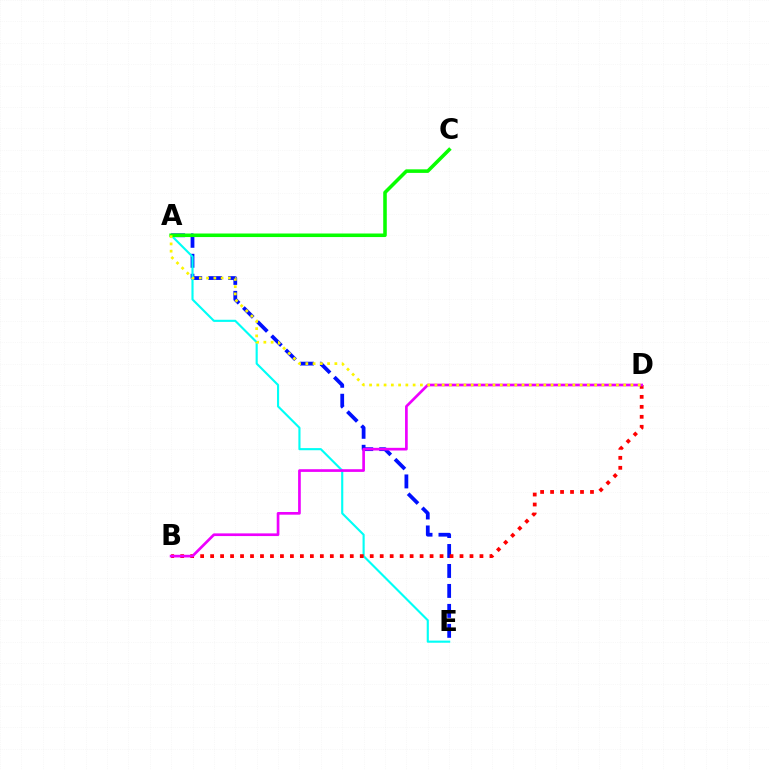{('A', 'E'): [{'color': '#0010ff', 'line_style': 'dashed', 'thickness': 2.71}, {'color': '#00fff6', 'line_style': 'solid', 'thickness': 1.53}], ('A', 'C'): [{'color': '#08ff00', 'line_style': 'solid', 'thickness': 2.56}], ('B', 'D'): [{'color': '#ff0000', 'line_style': 'dotted', 'thickness': 2.71}, {'color': '#ee00ff', 'line_style': 'solid', 'thickness': 1.93}], ('A', 'D'): [{'color': '#fcf500', 'line_style': 'dotted', 'thickness': 1.97}]}